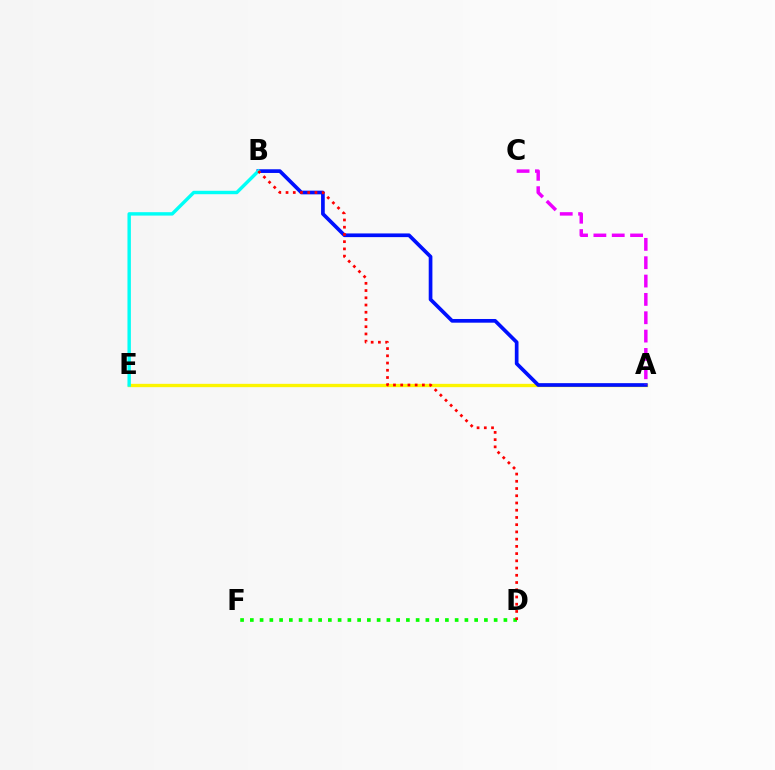{('A', 'E'): [{'color': '#fcf500', 'line_style': 'solid', 'thickness': 2.39}], ('A', 'B'): [{'color': '#0010ff', 'line_style': 'solid', 'thickness': 2.66}], ('D', 'F'): [{'color': '#08ff00', 'line_style': 'dotted', 'thickness': 2.65}], ('B', 'E'): [{'color': '#00fff6', 'line_style': 'solid', 'thickness': 2.46}], ('B', 'D'): [{'color': '#ff0000', 'line_style': 'dotted', 'thickness': 1.96}], ('A', 'C'): [{'color': '#ee00ff', 'line_style': 'dashed', 'thickness': 2.49}]}